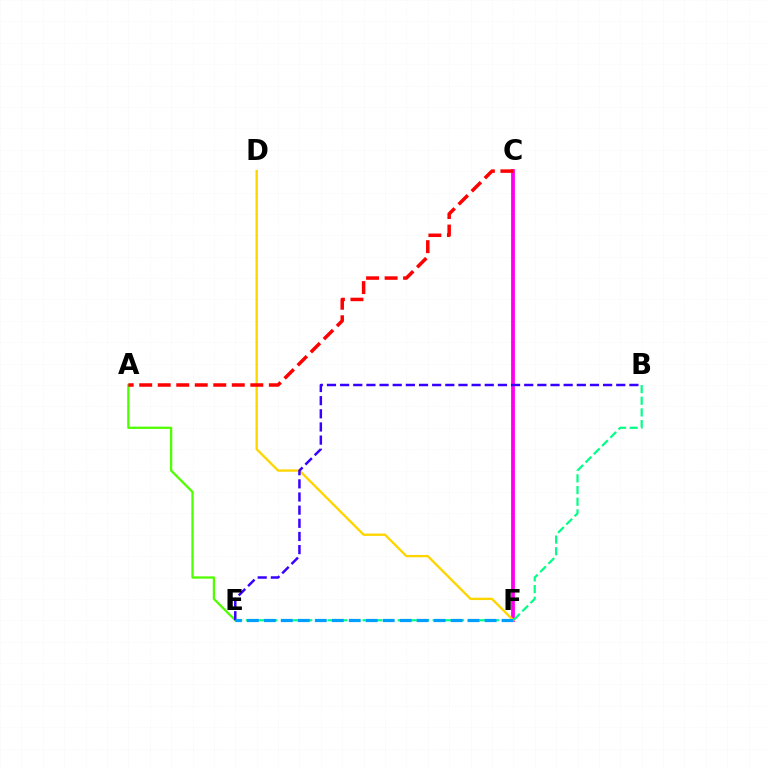{('C', 'F'): [{'color': '#ff00ed', 'line_style': 'solid', 'thickness': 2.73}], ('D', 'F'): [{'color': '#ffd500', 'line_style': 'solid', 'thickness': 1.69}], ('A', 'E'): [{'color': '#4fff00', 'line_style': 'solid', 'thickness': 1.64}], ('A', 'C'): [{'color': '#ff0000', 'line_style': 'dashed', 'thickness': 2.52}], ('B', 'E'): [{'color': '#00ff86', 'line_style': 'dashed', 'thickness': 1.59}, {'color': '#3700ff', 'line_style': 'dashed', 'thickness': 1.79}], ('E', 'F'): [{'color': '#009eff', 'line_style': 'dashed', 'thickness': 2.31}]}